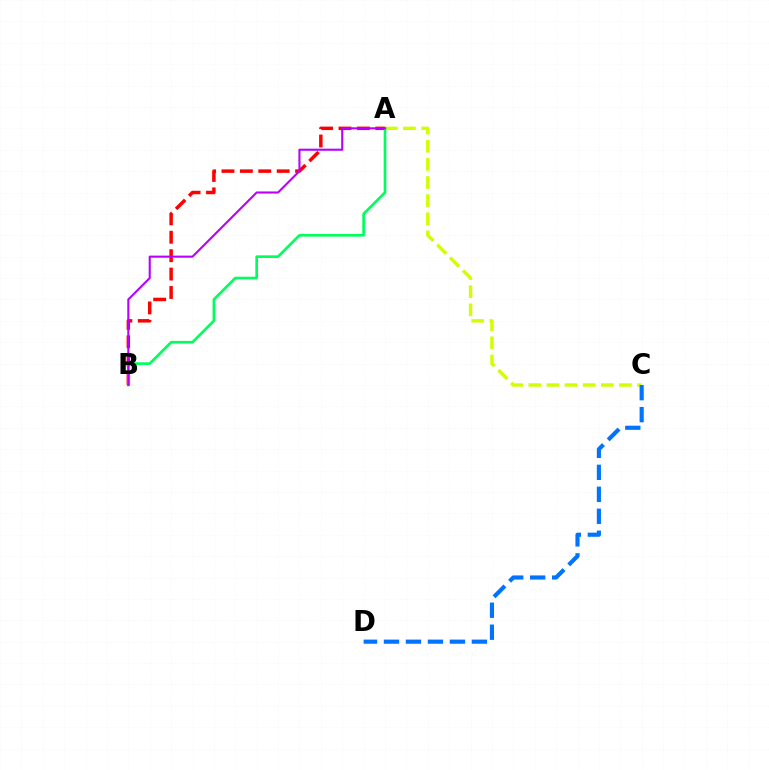{('A', 'C'): [{'color': '#d1ff00', 'line_style': 'dashed', 'thickness': 2.46}], ('A', 'B'): [{'color': '#ff0000', 'line_style': 'dashed', 'thickness': 2.5}, {'color': '#00ff5c', 'line_style': 'solid', 'thickness': 1.92}, {'color': '#b900ff', 'line_style': 'solid', 'thickness': 1.51}], ('C', 'D'): [{'color': '#0074ff', 'line_style': 'dashed', 'thickness': 2.99}]}